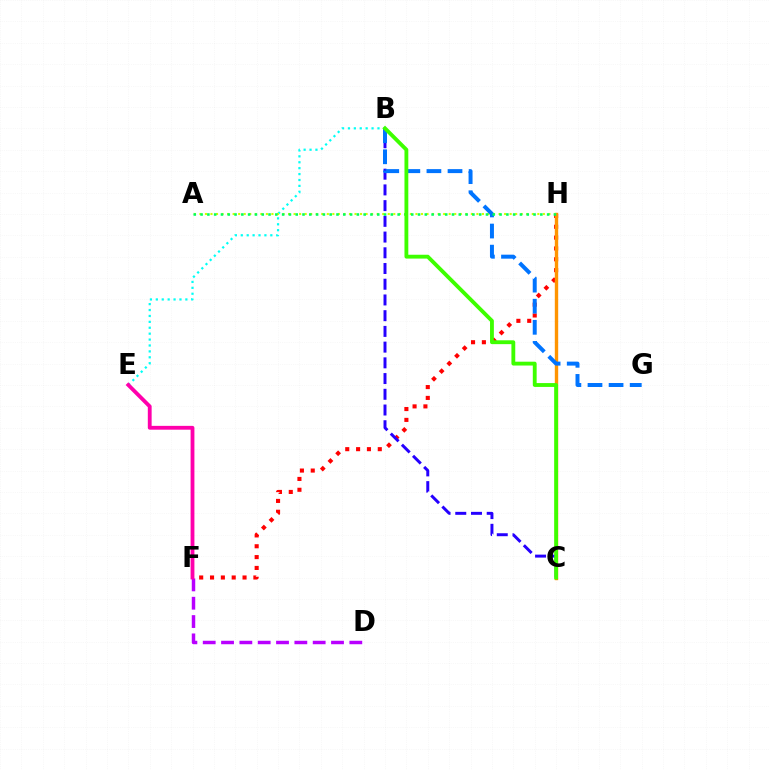{('B', 'E'): [{'color': '#00fff6', 'line_style': 'dotted', 'thickness': 1.6}], ('F', 'H'): [{'color': '#ff0000', 'line_style': 'dotted', 'thickness': 2.95}], ('C', 'H'): [{'color': '#ff9400', 'line_style': 'solid', 'thickness': 2.44}], ('B', 'C'): [{'color': '#2500ff', 'line_style': 'dashed', 'thickness': 2.14}, {'color': '#3dff00', 'line_style': 'solid', 'thickness': 2.77}], ('D', 'F'): [{'color': '#b900ff', 'line_style': 'dashed', 'thickness': 2.49}], ('A', 'H'): [{'color': '#d1ff00', 'line_style': 'dotted', 'thickness': 1.51}, {'color': '#00ff5c', 'line_style': 'dotted', 'thickness': 1.85}], ('B', 'G'): [{'color': '#0074ff', 'line_style': 'dashed', 'thickness': 2.86}], ('E', 'F'): [{'color': '#ff00ac', 'line_style': 'solid', 'thickness': 2.76}]}